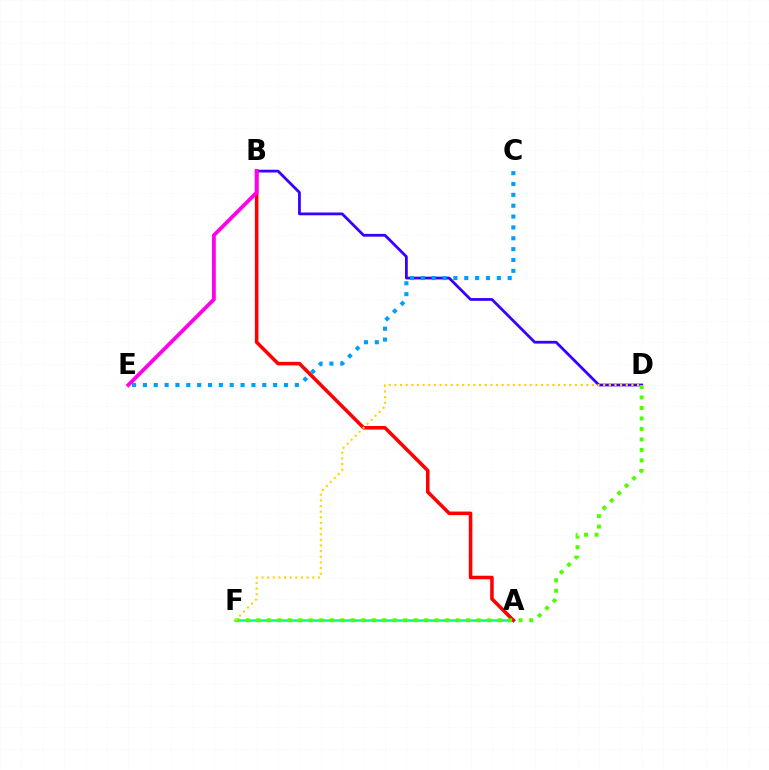{('B', 'D'): [{'color': '#3700ff', 'line_style': 'solid', 'thickness': 2.0}], ('A', 'F'): [{'color': '#00ff86', 'line_style': 'solid', 'thickness': 1.81}], ('C', 'E'): [{'color': '#009eff', 'line_style': 'dotted', 'thickness': 2.95}], ('A', 'B'): [{'color': '#ff0000', 'line_style': 'solid', 'thickness': 2.56}], ('D', 'F'): [{'color': '#4fff00', 'line_style': 'dotted', 'thickness': 2.85}, {'color': '#ffd500', 'line_style': 'dotted', 'thickness': 1.53}], ('B', 'E'): [{'color': '#ff00ed', 'line_style': 'solid', 'thickness': 2.74}]}